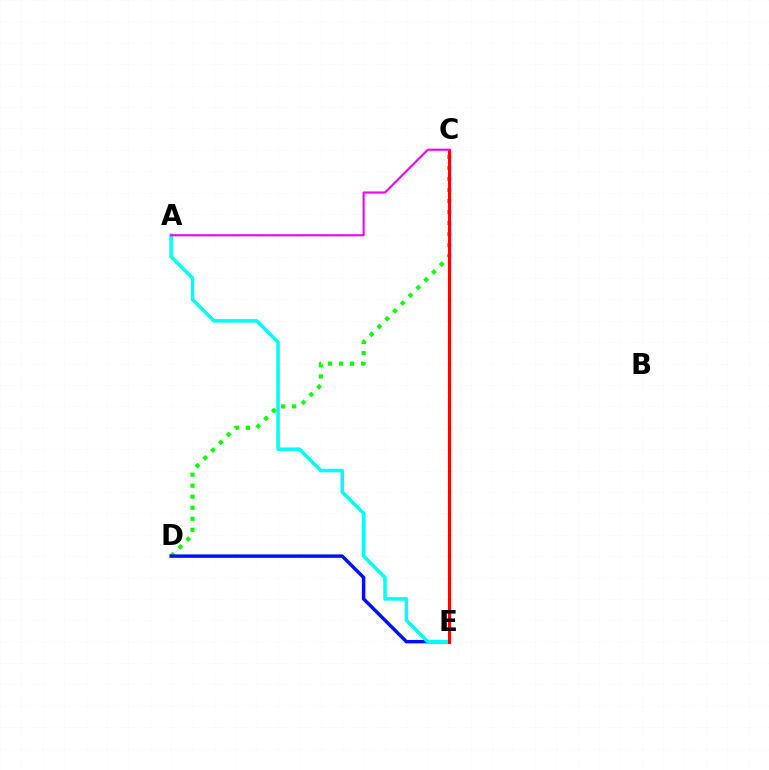{('C', 'D'): [{'color': '#08ff00', 'line_style': 'dotted', 'thickness': 3.0}], ('D', 'E'): [{'color': '#0010ff', 'line_style': 'solid', 'thickness': 2.48}], ('C', 'E'): [{'color': '#fcf500', 'line_style': 'dotted', 'thickness': 1.64}, {'color': '#ff0000', 'line_style': 'solid', 'thickness': 2.21}], ('A', 'E'): [{'color': '#00fff6', 'line_style': 'solid', 'thickness': 2.54}], ('A', 'C'): [{'color': '#ee00ff', 'line_style': 'solid', 'thickness': 1.51}]}